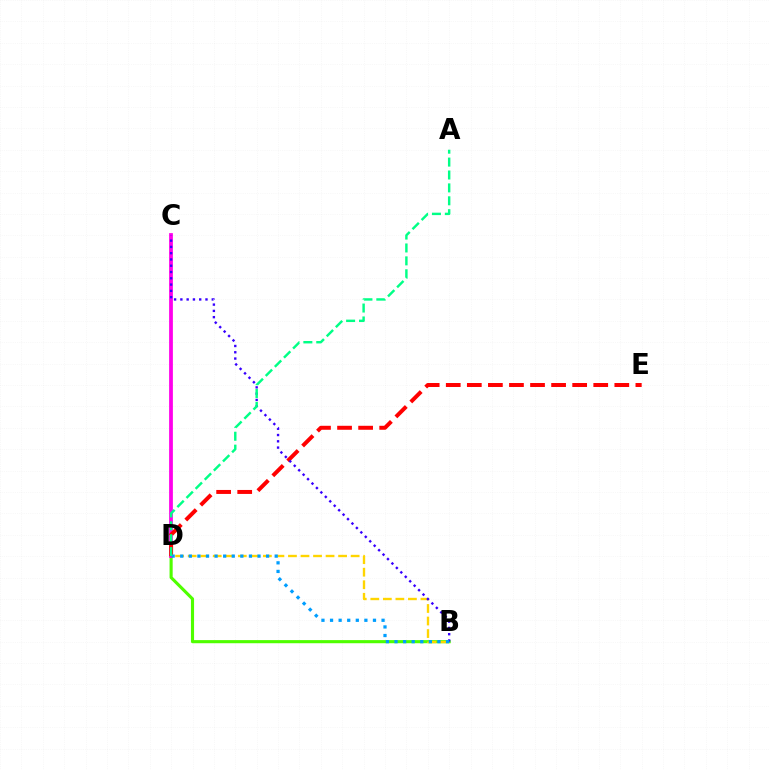{('B', 'D'): [{'color': '#4fff00', 'line_style': 'solid', 'thickness': 2.24}, {'color': '#ffd500', 'line_style': 'dashed', 'thickness': 1.7}, {'color': '#009eff', 'line_style': 'dotted', 'thickness': 2.33}], ('C', 'D'): [{'color': '#ff00ed', 'line_style': 'solid', 'thickness': 2.71}], ('D', 'E'): [{'color': '#ff0000', 'line_style': 'dashed', 'thickness': 2.86}], ('B', 'C'): [{'color': '#3700ff', 'line_style': 'dotted', 'thickness': 1.71}], ('A', 'D'): [{'color': '#00ff86', 'line_style': 'dashed', 'thickness': 1.75}]}